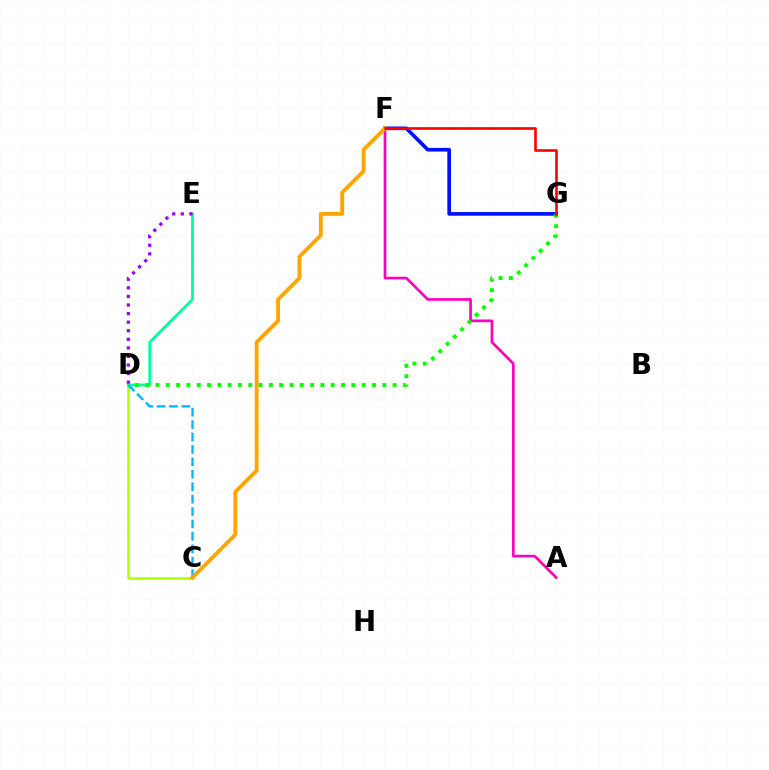{('C', 'D'): [{'color': '#b3ff00', 'line_style': 'solid', 'thickness': 1.88}, {'color': '#00b5ff', 'line_style': 'dashed', 'thickness': 1.69}], ('D', 'E'): [{'color': '#00ff9d', 'line_style': 'solid', 'thickness': 2.03}, {'color': '#9b00ff', 'line_style': 'dotted', 'thickness': 2.33}], ('F', 'G'): [{'color': '#0010ff', 'line_style': 'solid', 'thickness': 2.64}, {'color': '#ff0000', 'line_style': 'solid', 'thickness': 1.9}], ('A', 'F'): [{'color': '#ff00bd', 'line_style': 'solid', 'thickness': 1.94}], ('C', 'F'): [{'color': '#ffa500', 'line_style': 'solid', 'thickness': 2.78}], ('D', 'G'): [{'color': '#08ff00', 'line_style': 'dotted', 'thickness': 2.8}]}